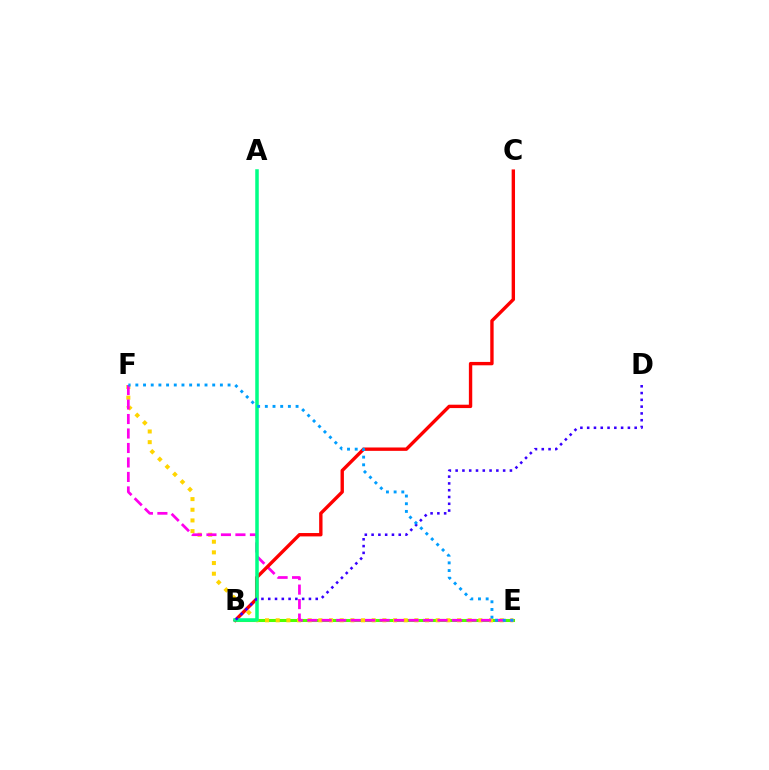{('B', 'E'): [{'color': '#4fff00', 'line_style': 'solid', 'thickness': 2.21}], ('E', 'F'): [{'color': '#ffd500', 'line_style': 'dotted', 'thickness': 2.9}, {'color': '#ff00ed', 'line_style': 'dashed', 'thickness': 1.97}, {'color': '#009eff', 'line_style': 'dotted', 'thickness': 2.09}], ('B', 'C'): [{'color': '#ff0000', 'line_style': 'solid', 'thickness': 2.43}], ('A', 'B'): [{'color': '#00ff86', 'line_style': 'solid', 'thickness': 2.53}], ('B', 'D'): [{'color': '#3700ff', 'line_style': 'dotted', 'thickness': 1.84}]}